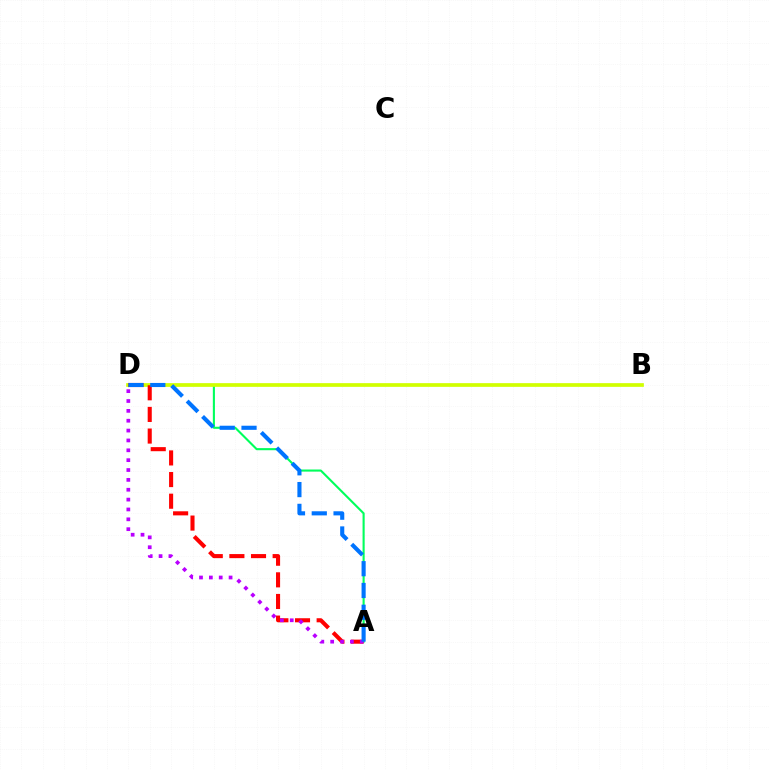{('A', 'D'): [{'color': '#00ff5c', 'line_style': 'solid', 'thickness': 1.52}, {'color': '#ff0000', 'line_style': 'dashed', 'thickness': 2.94}, {'color': '#b900ff', 'line_style': 'dotted', 'thickness': 2.68}, {'color': '#0074ff', 'line_style': 'dashed', 'thickness': 2.96}], ('B', 'D'): [{'color': '#d1ff00', 'line_style': 'solid', 'thickness': 2.67}]}